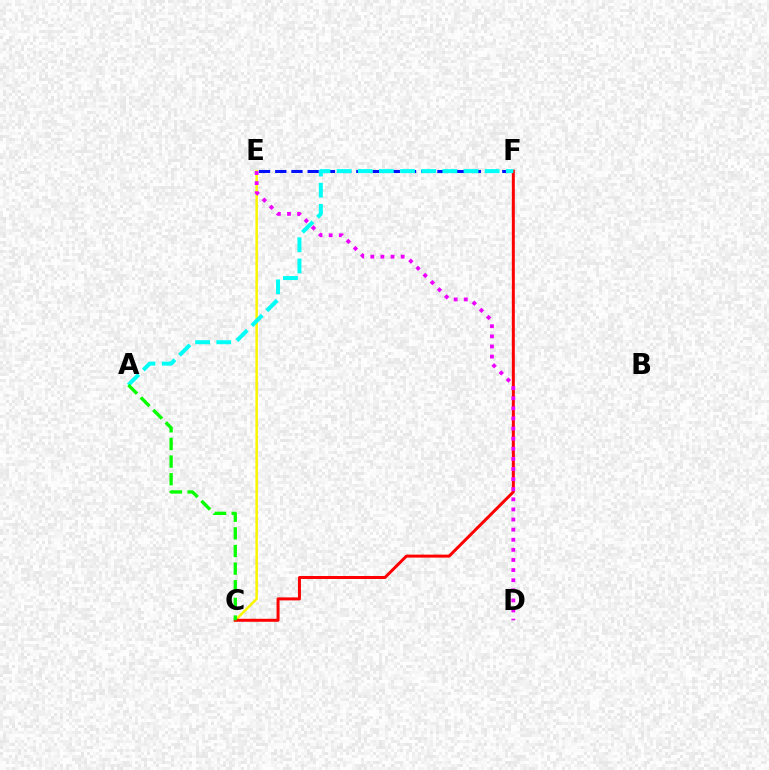{('E', 'F'): [{'color': '#0010ff', 'line_style': 'dashed', 'thickness': 2.2}], ('C', 'E'): [{'color': '#fcf500', 'line_style': 'solid', 'thickness': 1.79}], ('C', 'F'): [{'color': '#ff0000', 'line_style': 'solid', 'thickness': 2.15}], ('A', 'F'): [{'color': '#00fff6', 'line_style': 'dashed', 'thickness': 2.87}], ('A', 'C'): [{'color': '#08ff00', 'line_style': 'dashed', 'thickness': 2.39}], ('D', 'E'): [{'color': '#ee00ff', 'line_style': 'dotted', 'thickness': 2.75}]}